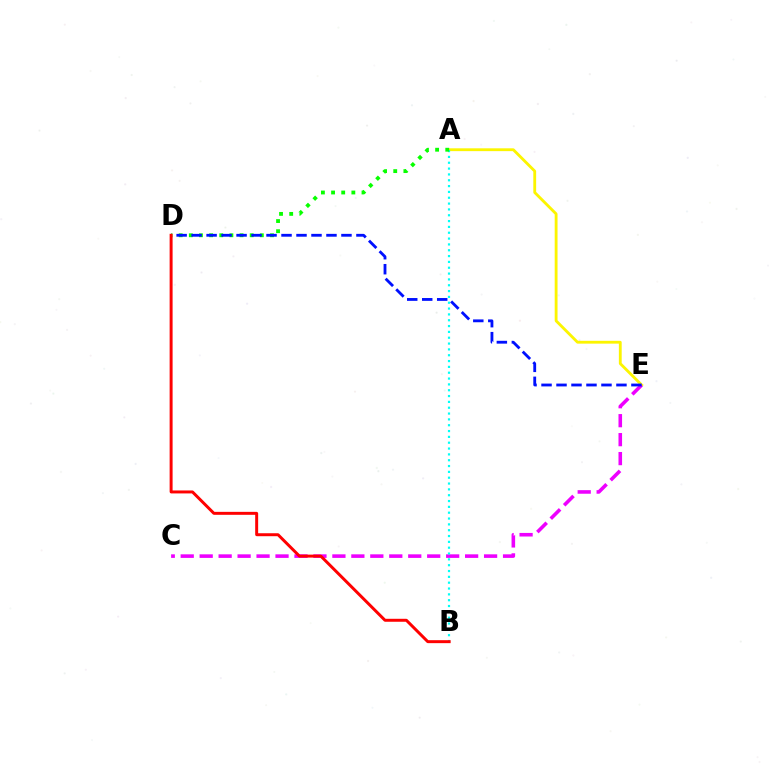{('A', 'E'): [{'color': '#fcf500', 'line_style': 'solid', 'thickness': 2.04}], ('C', 'E'): [{'color': '#ee00ff', 'line_style': 'dashed', 'thickness': 2.58}], ('A', 'B'): [{'color': '#00fff6', 'line_style': 'dotted', 'thickness': 1.58}], ('A', 'D'): [{'color': '#08ff00', 'line_style': 'dotted', 'thickness': 2.76}], ('D', 'E'): [{'color': '#0010ff', 'line_style': 'dashed', 'thickness': 2.04}], ('B', 'D'): [{'color': '#ff0000', 'line_style': 'solid', 'thickness': 2.14}]}